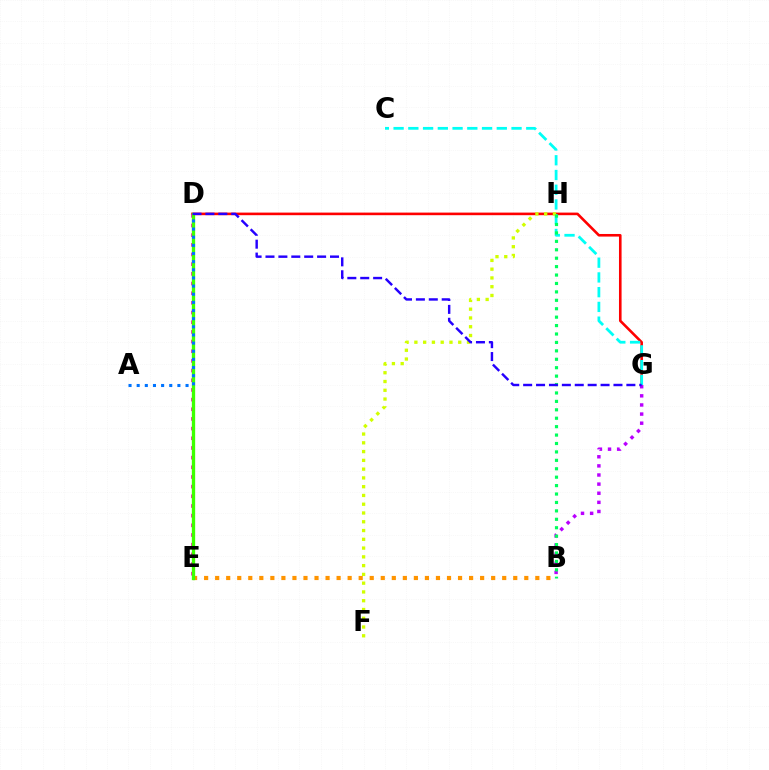{('D', 'G'): [{'color': '#ff0000', 'line_style': 'solid', 'thickness': 1.87}, {'color': '#2500ff', 'line_style': 'dashed', 'thickness': 1.75}], ('B', 'E'): [{'color': '#ff9400', 'line_style': 'dotted', 'thickness': 3.0}], ('C', 'G'): [{'color': '#00fff6', 'line_style': 'dashed', 'thickness': 2.0}], ('F', 'H'): [{'color': '#d1ff00', 'line_style': 'dotted', 'thickness': 2.38}], ('B', 'G'): [{'color': '#b900ff', 'line_style': 'dotted', 'thickness': 2.48}], ('B', 'H'): [{'color': '#00ff5c', 'line_style': 'dotted', 'thickness': 2.29}], ('D', 'E'): [{'color': '#ff00ac', 'line_style': 'dotted', 'thickness': 2.63}, {'color': '#3dff00', 'line_style': 'solid', 'thickness': 2.39}], ('A', 'D'): [{'color': '#0074ff', 'line_style': 'dotted', 'thickness': 2.21}]}